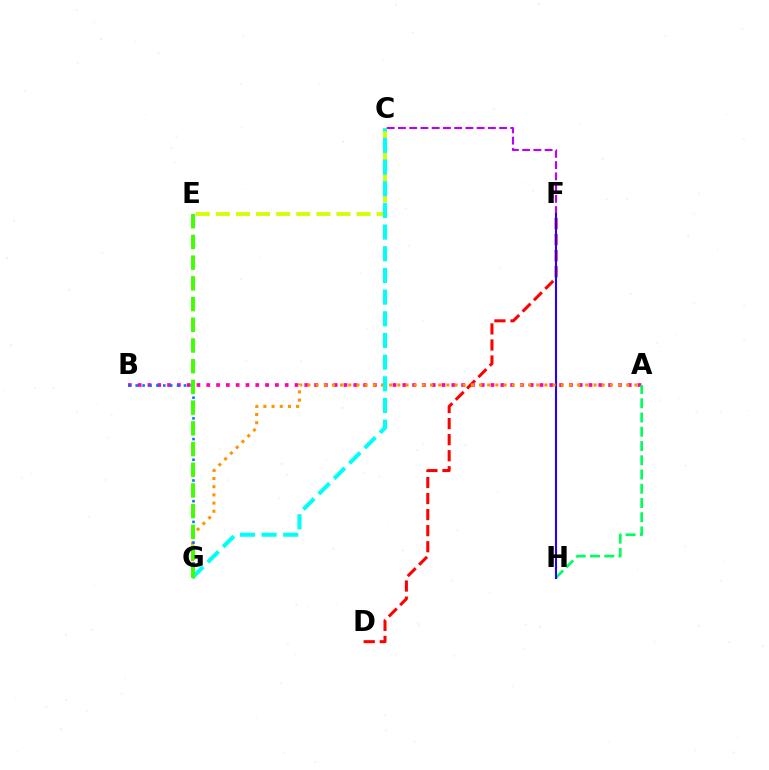{('C', 'F'): [{'color': '#b900ff', 'line_style': 'dashed', 'thickness': 1.53}], ('D', 'F'): [{'color': '#ff0000', 'line_style': 'dashed', 'thickness': 2.18}], ('A', 'B'): [{'color': '#ff00ac', 'line_style': 'dotted', 'thickness': 2.66}], ('A', 'H'): [{'color': '#00ff5c', 'line_style': 'dashed', 'thickness': 1.94}], ('F', 'H'): [{'color': '#2500ff', 'line_style': 'solid', 'thickness': 1.51}], ('C', 'E'): [{'color': '#d1ff00', 'line_style': 'dashed', 'thickness': 2.73}], ('A', 'G'): [{'color': '#ff9400', 'line_style': 'dotted', 'thickness': 2.22}], ('B', 'G'): [{'color': '#0074ff', 'line_style': 'dotted', 'thickness': 1.87}], ('C', 'G'): [{'color': '#00fff6', 'line_style': 'dashed', 'thickness': 2.94}], ('E', 'G'): [{'color': '#3dff00', 'line_style': 'dashed', 'thickness': 2.81}]}